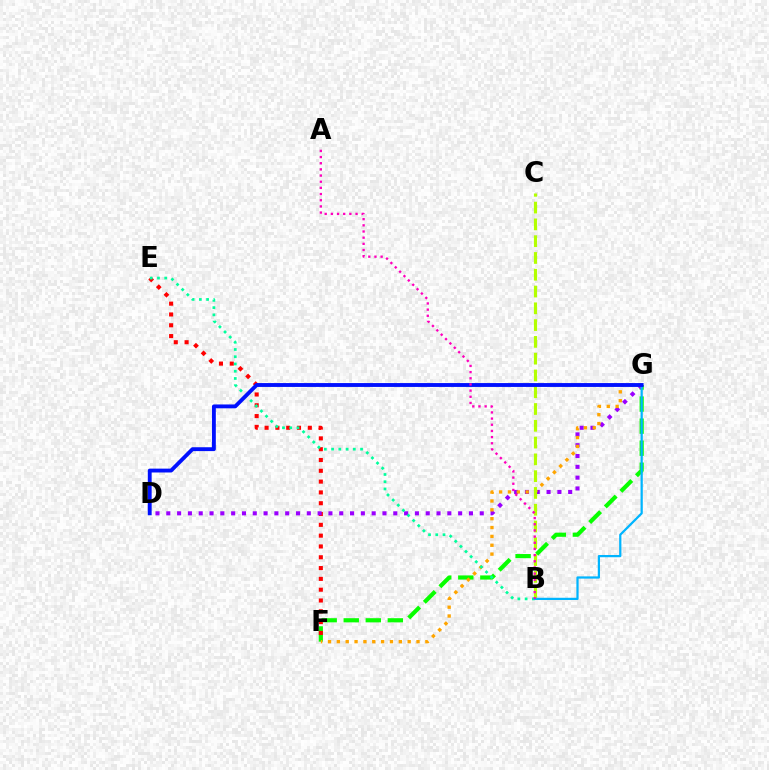{('F', 'G'): [{'color': '#08ff00', 'line_style': 'dashed', 'thickness': 3.0}, {'color': '#ffa500', 'line_style': 'dotted', 'thickness': 2.4}], ('E', 'F'): [{'color': '#ff0000', 'line_style': 'dotted', 'thickness': 2.94}], ('D', 'G'): [{'color': '#9b00ff', 'line_style': 'dotted', 'thickness': 2.94}, {'color': '#0010ff', 'line_style': 'solid', 'thickness': 2.78}], ('B', 'C'): [{'color': '#b3ff00', 'line_style': 'dashed', 'thickness': 2.28}], ('B', 'E'): [{'color': '#00ff9d', 'line_style': 'dotted', 'thickness': 1.97}], ('B', 'G'): [{'color': '#00b5ff', 'line_style': 'solid', 'thickness': 1.61}], ('A', 'B'): [{'color': '#ff00bd', 'line_style': 'dotted', 'thickness': 1.68}]}